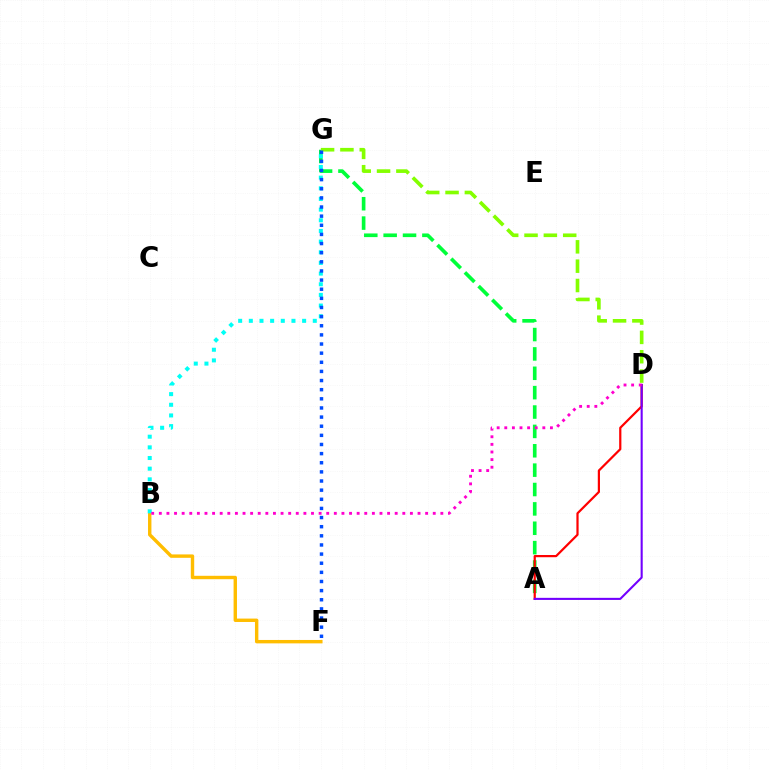{('A', 'G'): [{'color': '#00ff39', 'line_style': 'dashed', 'thickness': 2.63}], ('A', 'D'): [{'color': '#ff0000', 'line_style': 'solid', 'thickness': 1.6}, {'color': '#7200ff', 'line_style': 'solid', 'thickness': 1.5}], ('B', 'F'): [{'color': '#ffbd00', 'line_style': 'solid', 'thickness': 2.45}], ('B', 'G'): [{'color': '#00fff6', 'line_style': 'dotted', 'thickness': 2.9}], ('D', 'G'): [{'color': '#84ff00', 'line_style': 'dashed', 'thickness': 2.63}], ('B', 'D'): [{'color': '#ff00cf', 'line_style': 'dotted', 'thickness': 2.07}], ('F', 'G'): [{'color': '#004bff', 'line_style': 'dotted', 'thickness': 2.48}]}